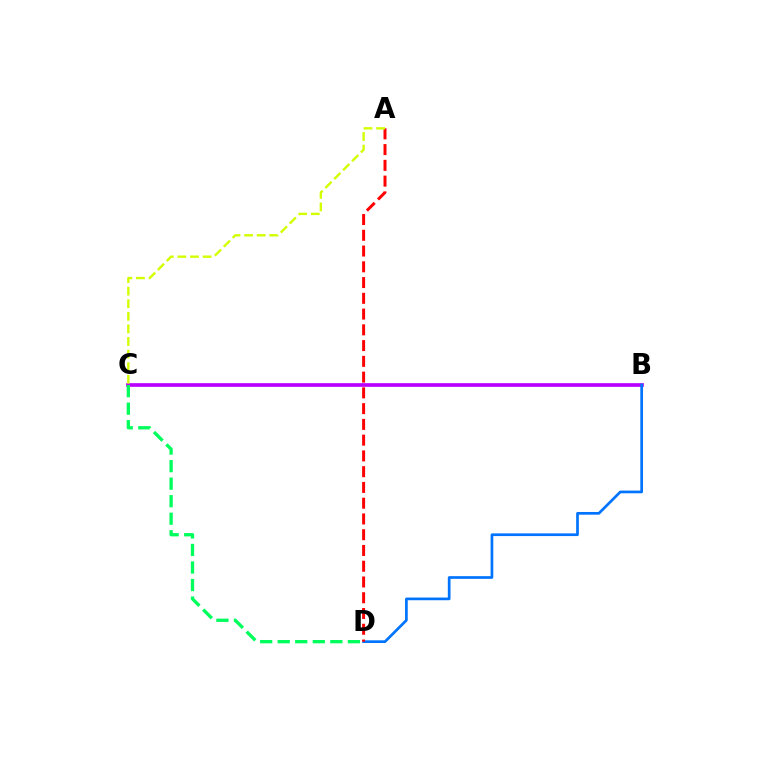{('B', 'C'): [{'color': '#b900ff', 'line_style': 'solid', 'thickness': 2.65}], ('B', 'D'): [{'color': '#0074ff', 'line_style': 'solid', 'thickness': 1.94}], ('A', 'D'): [{'color': '#ff0000', 'line_style': 'dashed', 'thickness': 2.14}], ('C', 'D'): [{'color': '#00ff5c', 'line_style': 'dashed', 'thickness': 2.38}], ('A', 'C'): [{'color': '#d1ff00', 'line_style': 'dashed', 'thickness': 1.71}]}